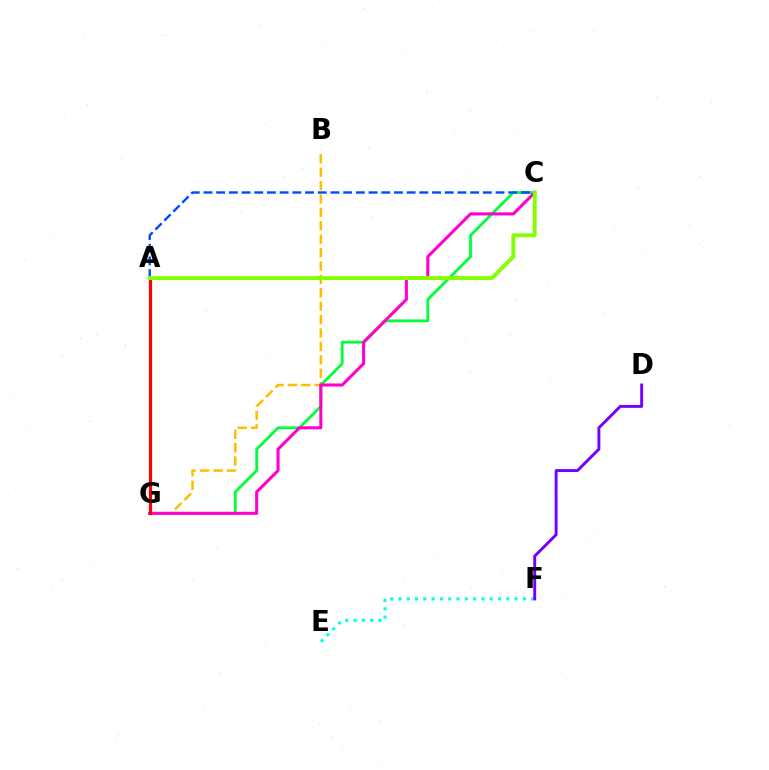{('E', 'F'): [{'color': '#00fff6', 'line_style': 'dotted', 'thickness': 2.25}], ('B', 'G'): [{'color': '#ffbd00', 'line_style': 'dashed', 'thickness': 1.82}], ('C', 'G'): [{'color': '#00ff39', 'line_style': 'solid', 'thickness': 2.0}, {'color': '#ff00cf', 'line_style': 'solid', 'thickness': 2.21}], ('D', 'F'): [{'color': '#7200ff', 'line_style': 'solid', 'thickness': 2.09}], ('A', 'C'): [{'color': '#004bff', 'line_style': 'dashed', 'thickness': 1.73}, {'color': '#84ff00', 'line_style': 'solid', 'thickness': 2.79}], ('A', 'G'): [{'color': '#ff0000', 'line_style': 'solid', 'thickness': 2.33}]}